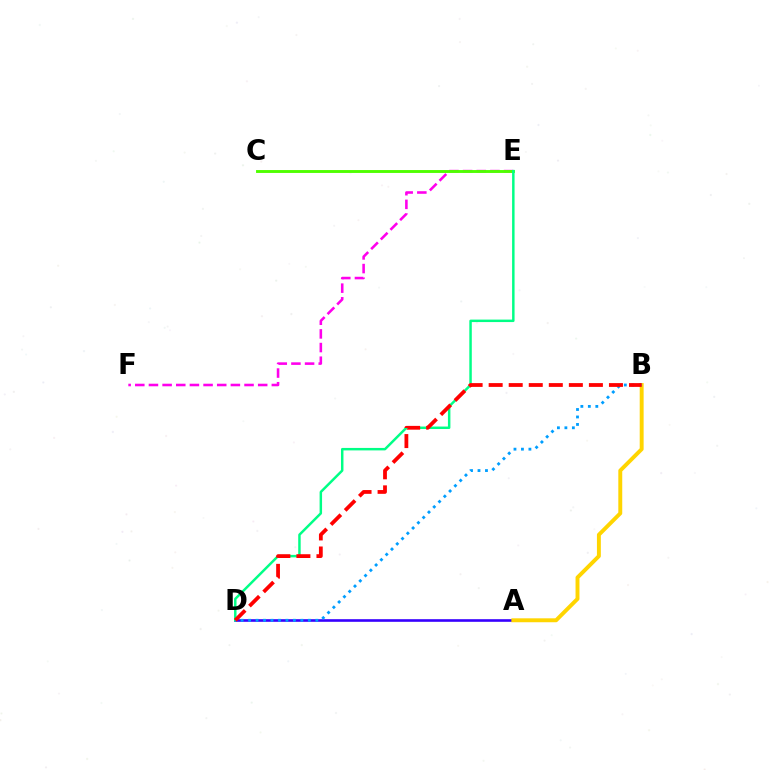{('E', 'F'): [{'color': '#ff00ed', 'line_style': 'dashed', 'thickness': 1.86}], ('A', 'D'): [{'color': '#3700ff', 'line_style': 'solid', 'thickness': 1.89}], ('C', 'E'): [{'color': '#4fff00', 'line_style': 'solid', 'thickness': 2.08}], ('A', 'B'): [{'color': '#ffd500', 'line_style': 'solid', 'thickness': 2.82}], ('D', 'E'): [{'color': '#00ff86', 'line_style': 'solid', 'thickness': 1.78}], ('B', 'D'): [{'color': '#009eff', 'line_style': 'dotted', 'thickness': 2.03}, {'color': '#ff0000', 'line_style': 'dashed', 'thickness': 2.72}]}